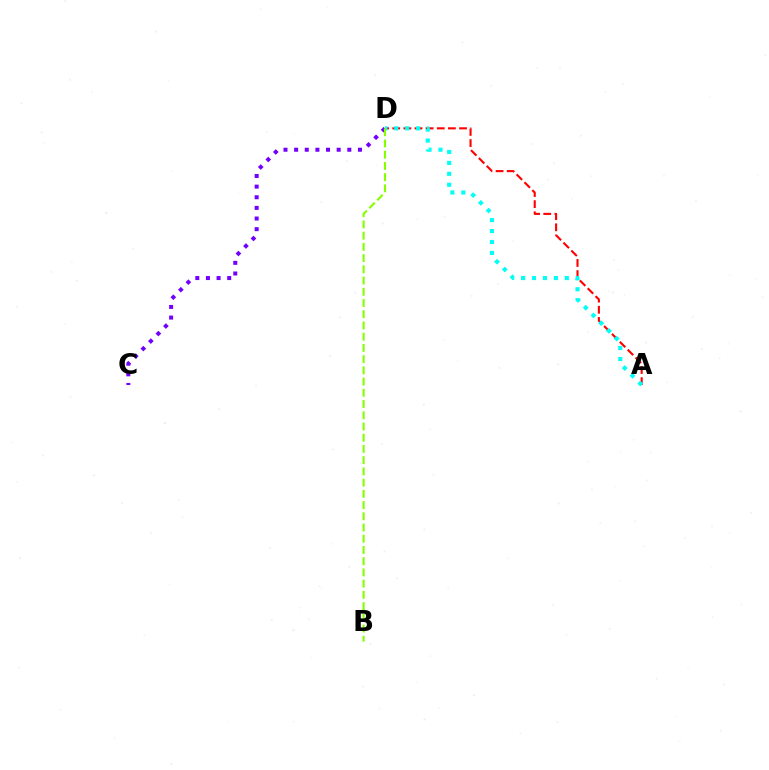{('A', 'D'): [{'color': '#ff0000', 'line_style': 'dashed', 'thickness': 1.51}, {'color': '#00fff6', 'line_style': 'dotted', 'thickness': 2.97}], ('C', 'D'): [{'color': '#7200ff', 'line_style': 'dotted', 'thickness': 2.89}], ('B', 'D'): [{'color': '#84ff00', 'line_style': 'dashed', 'thickness': 1.53}]}